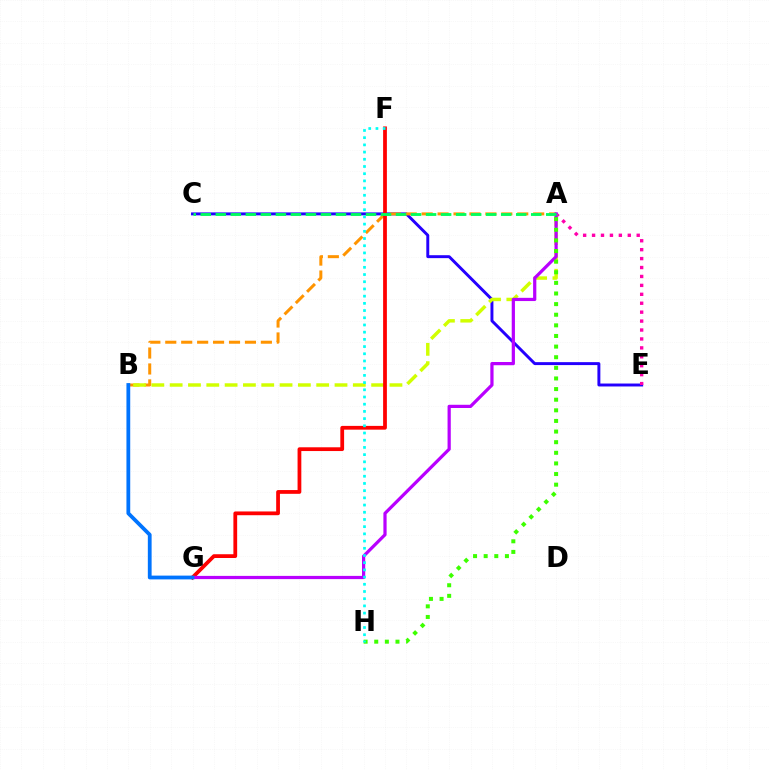{('C', 'E'): [{'color': '#2500ff', 'line_style': 'solid', 'thickness': 2.12}], ('A', 'E'): [{'color': '#ff00ac', 'line_style': 'dotted', 'thickness': 2.43}], ('A', 'B'): [{'color': '#ff9400', 'line_style': 'dashed', 'thickness': 2.16}, {'color': '#d1ff00', 'line_style': 'dashed', 'thickness': 2.49}], ('F', 'G'): [{'color': '#ff0000', 'line_style': 'solid', 'thickness': 2.71}], ('A', 'G'): [{'color': '#b900ff', 'line_style': 'solid', 'thickness': 2.32}], ('B', 'G'): [{'color': '#0074ff', 'line_style': 'solid', 'thickness': 2.72}], ('A', 'H'): [{'color': '#3dff00', 'line_style': 'dotted', 'thickness': 2.89}], ('F', 'H'): [{'color': '#00fff6', 'line_style': 'dotted', 'thickness': 1.96}], ('A', 'C'): [{'color': '#00ff5c', 'line_style': 'dashed', 'thickness': 2.04}]}